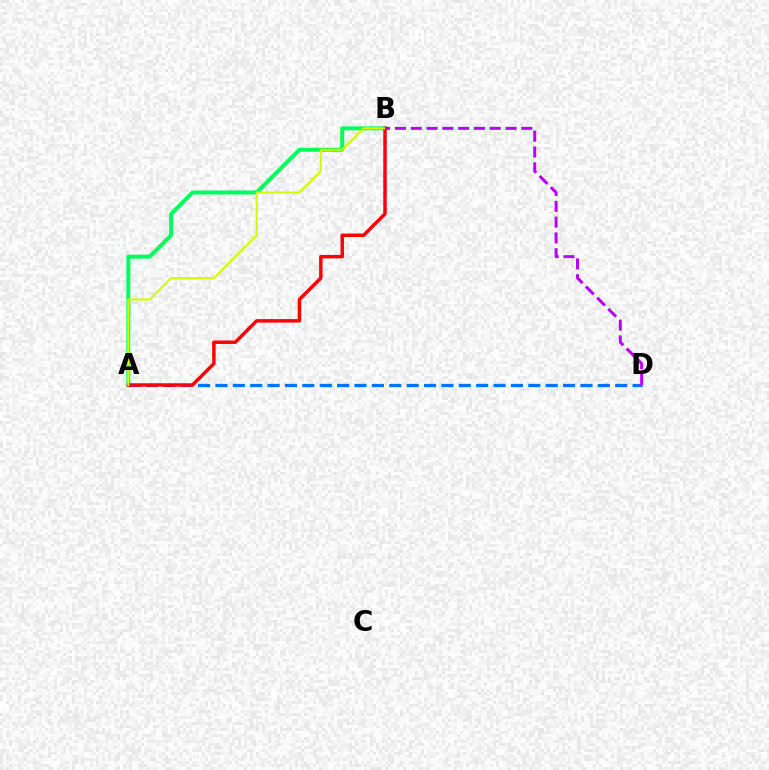{('A', 'B'): [{'color': '#00ff5c', 'line_style': 'solid', 'thickness': 2.86}, {'color': '#ff0000', 'line_style': 'solid', 'thickness': 2.48}, {'color': '#d1ff00', 'line_style': 'solid', 'thickness': 1.5}], ('A', 'D'): [{'color': '#0074ff', 'line_style': 'dashed', 'thickness': 2.36}], ('B', 'D'): [{'color': '#b900ff', 'line_style': 'dashed', 'thickness': 2.15}]}